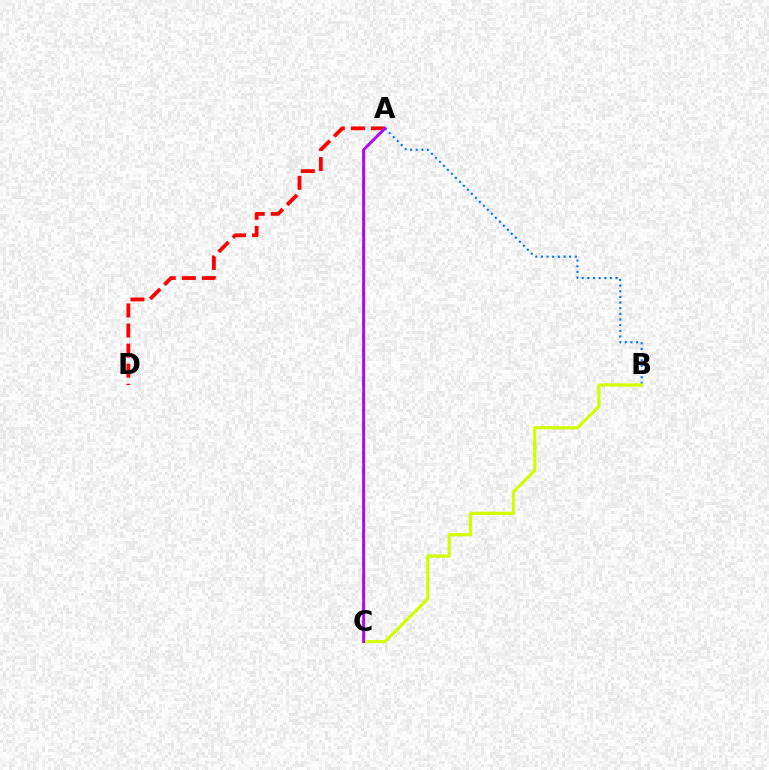{('A', 'D'): [{'color': '#ff0000', 'line_style': 'dashed', 'thickness': 2.73}], ('A', 'B'): [{'color': '#0074ff', 'line_style': 'dotted', 'thickness': 1.53}], ('B', 'C'): [{'color': '#d1ff00', 'line_style': 'solid', 'thickness': 2.27}], ('A', 'C'): [{'color': '#00ff5c', 'line_style': 'dashed', 'thickness': 2.06}, {'color': '#b900ff', 'line_style': 'solid', 'thickness': 2.05}]}